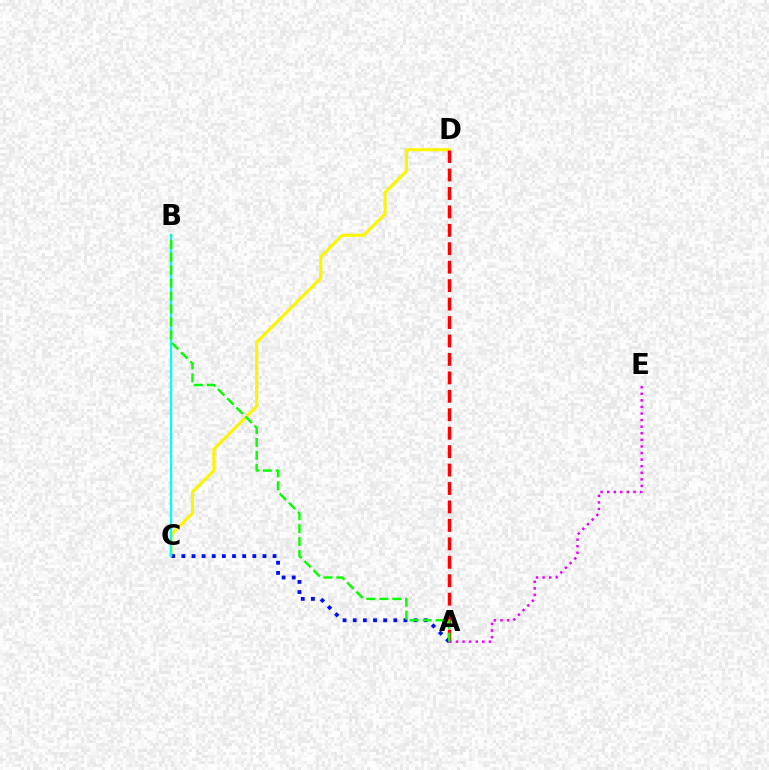{('C', 'D'): [{'color': '#fcf500', 'line_style': 'solid', 'thickness': 2.22}], ('A', 'D'): [{'color': '#ff0000', 'line_style': 'dashed', 'thickness': 2.51}], ('A', 'C'): [{'color': '#0010ff', 'line_style': 'dotted', 'thickness': 2.75}], ('B', 'C'): [{'color': '#00fff6', 'line_style': 'solid', 'thickness': 1.69}], ('A', 'E'): [{'color': '#ee00ff', 'line_style': 'dotted', 'thickness': 1.79}], ('A', 'B'): [{'color': '#08ff00', 'line_style': 'dashed', 'thickness': 1.76}]}